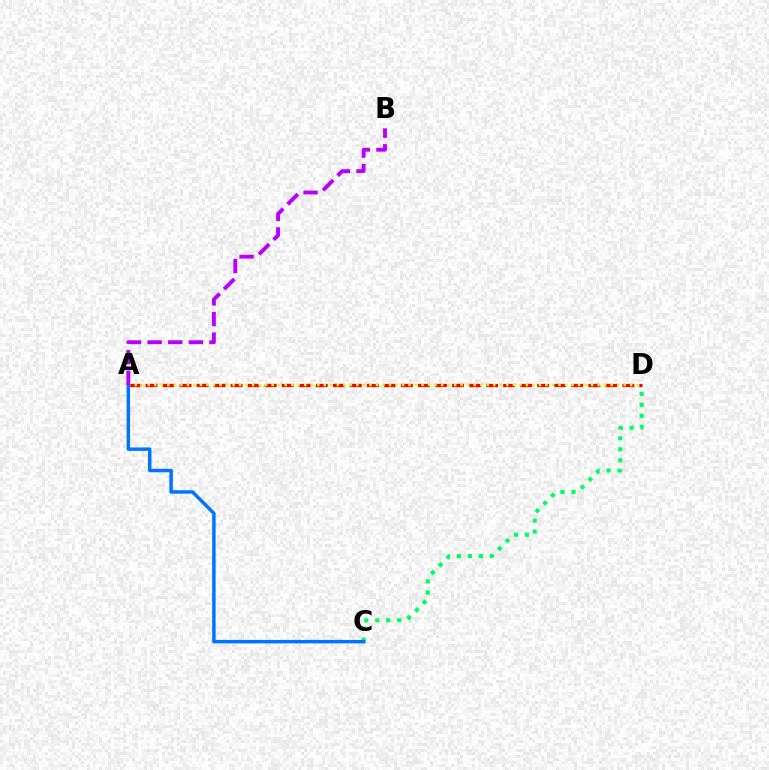{('A', 'D'): [{'color': '#ff0000', 'line_style': 'dashed', 'thickness': 2.31}, {'color': '#d1ff00', 'line_style': 'dotted', 'thickness': 1.77}], ('C', 'D'): [{'color': '#00ff5c', 'line_style': 'dotted', 'thickness': 2.98}], ('A', 'C'): [{'color': '#0074ff', 'line_style': 'solid', 'thickness': 2.49}], ('A', 'B'): [{'color': '#b900ff', 'line_style': 'dashed', 'thickness': 2.8}]}